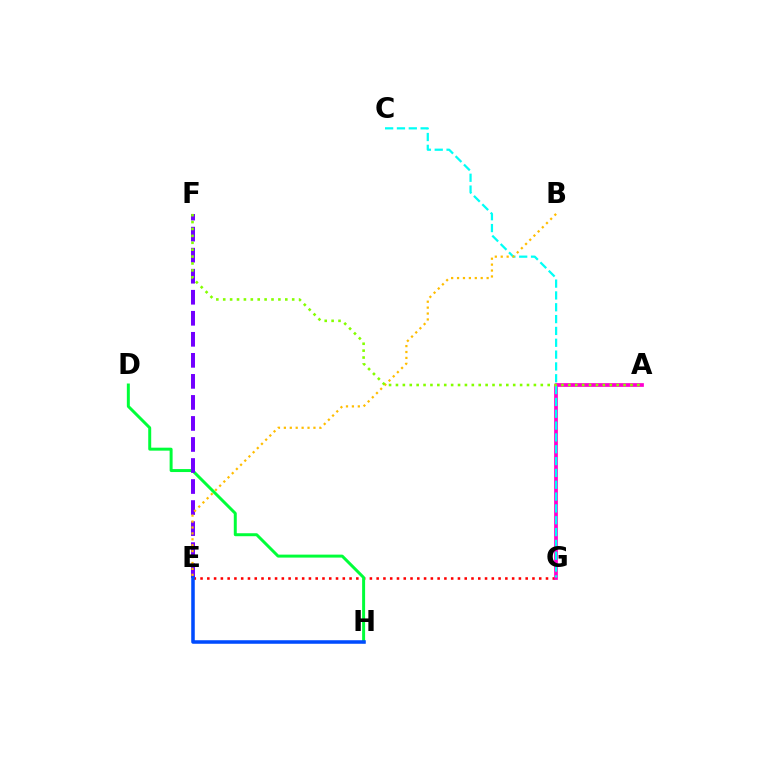{('E', 'G'): [{'color': '#ff0000', 'line_style': 'dotted', 'thickness': 1.84}], ('D', 'H'): [{'color': '#00ff39', 'line_style': 'solid', 'thickness': 2.14}], ('E', 'F'): [{'color': '#7200ff', 'line_style': 'dashed', 'thickness': 2.86}], ('E', 'H'): [{'color': '#004bff', 'line_style': 'solid', 'thickness': 2.55}], ('A', 'G'): [{'color': '#ff00cf', 'line_style': 'solid', 'thickness': 2.68}], ('C', 'G'): [{'color': '#00fff6', 'line_style': 'dashed', 'thickness': 1.61}], ('B', 'E'): [{'color': '#ffbd00', 'line_style': 'dotted', 'thickness': 1.61}], ('A', 'F'): [{'color': '#84ff00', 'line_style': 'dotted', 'thickness': 1.87}]}